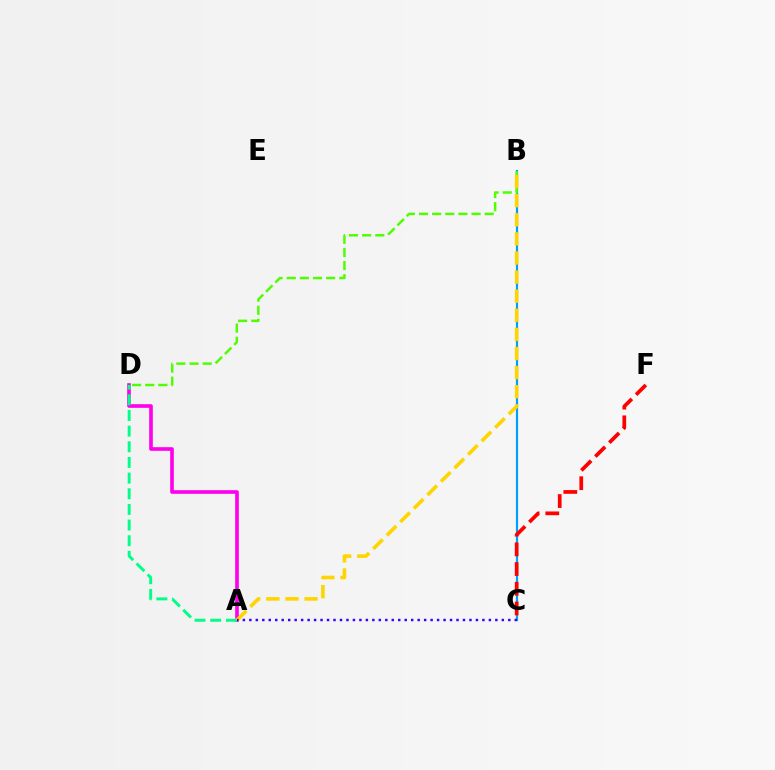{('B', 'C'): [{'color': '#009eff', 'line_style': 'solid', 'thickness': 1.57}], ('A', 'D'): [{'color': '#ff00ed', 'line_style': 'solid', 'thickness': 2.62}, {'color': '#00ff86', 'line_style': 'dashed', 'thickness': 2.13}], ('B', 'D'): [{'color': '#4fff00', 'line_style': 'dashed', 'thickness': 1.78}], ('C', 'F'): [{'color': '#ff0000', 'line_style': 'dashed', 'thickness': 2.68}], ('A', 'B'): [{'color': '#ffd500', 'line_style': 'dashed', 'thickness': 2.6}], ('A', 'C'): [{'color': '#3700ff', 'line_style': 'dotted', 'thickness': 1.76}]}